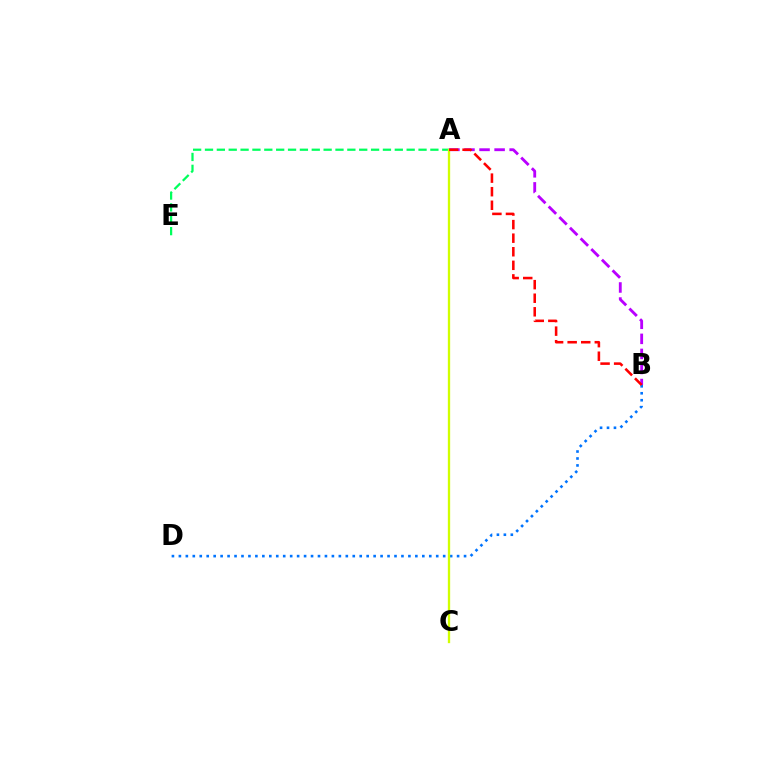{('A', 'E'): [{'color': '#00ff5c', 'line_style': 'dashed', 'thickness': 1.61}], ('B', 'D'): [{'color': '#0074ff', 'line_style': 'dotted', 'thickness': 1.89}], ('A', 'C'): [{'color': '#d1ff00', 'line_style': 'solid', 'thickness': 1.67}], ('A', 'B'): [{'color': '#b900ff', 'line_style': 'dashed', 'thickness': 2.05}, {'color': '#ff0000', 'line_style': 'dashed', 'thickness': 1.84}]}